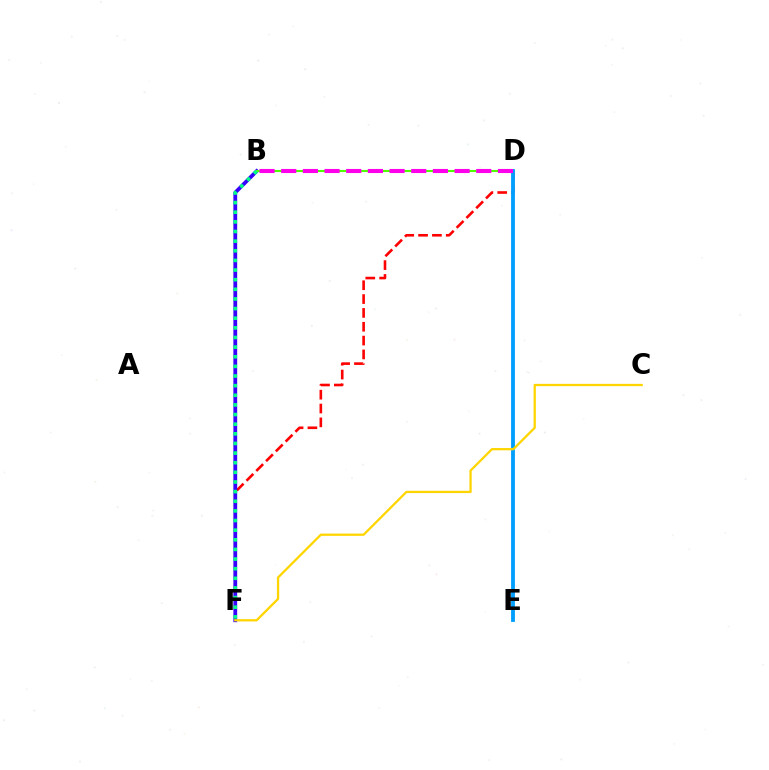{('D', 'F'): [{'color': '#ff0000', 'line_style': 'dashed', 'thickness': 1.88}], ('B', 'F'): [{'color': '#3700ff', 'line_style': 'solid', 'thickness': 2.72}, {'color': '#00ff86', 'line_style': 'dotted', 'thickness': 2.62}], ('B', 'D'): [{'color': '#4fff00', 'line_style': 'solid', 'thickness': 1.51}, {'color': '#ff00ed', 'line_style': 'dashed', 'thickness': 2.94}], ('D', 'E'): [{'color': '#009eff', 'line_style': 'solid', 'thickness': 2.76}], ('C', 'F'): [{'color': '#ffd500', 'line_style': 'solid', 'thickness': 1.63}]}